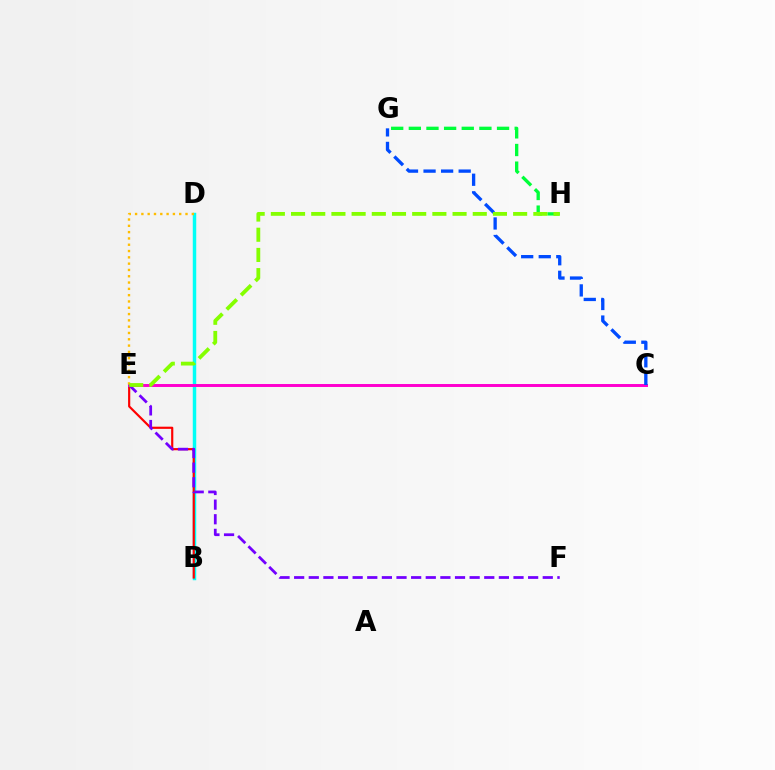{('B', 'D'): [{'color': '#00fff6', 'line_style': 'solid', 'thickness': 2.48}], ('B', 'E'): [{'color': '#ff0000', 'line_style': 'solid', 'thickness': 1.56}], ('C', 'E'): [{'color': '#ff00cf', 'line_style': 'solid', 'thickness': 2.13}], ('D', 'E'): [{'color': '#ffbd00', 'line_style': 'dotted', 'thickness': 1.71}], ('C', 'G'): [{'color': '#004bff', 'line_style': 'dashed', 'thickness': 2.39}], ('G', 'H'): [{'color': '#00ff39', 'line_style': 'dashed', 'thickness': 2.4}], ('E', 'F'): [{'color': '#7200ff', 'line_style': 'dashed', 'thickness': 1.99}], ('E', 'H'): [{'color': '#84ff00', 'line_style': 'dashed', 'thickness': 2.74}]}